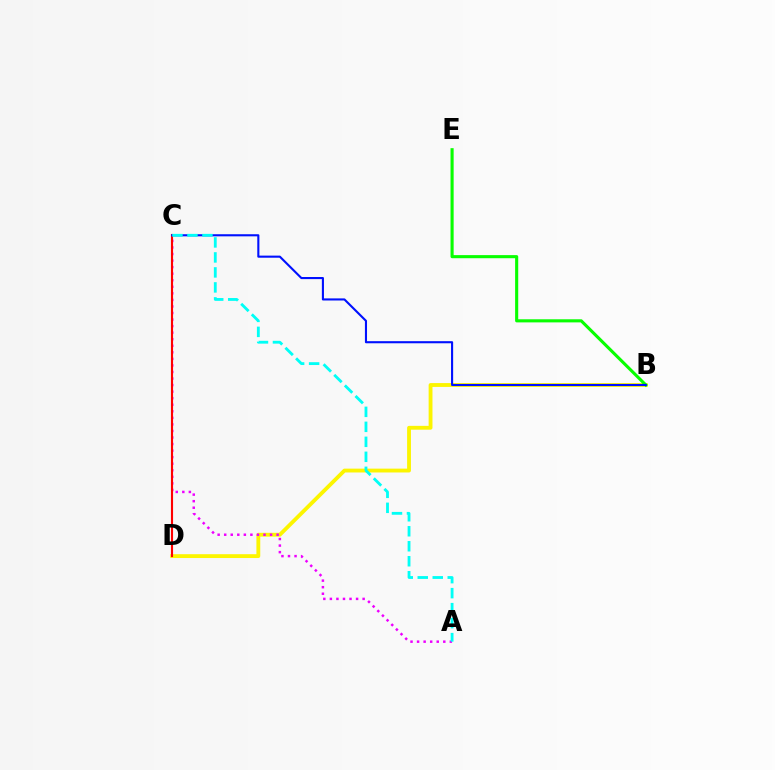{('B', 'D'): [{'color': '#fcf500', 'line_style': 'solid', 'thickness': 2.77}], ('A', 'C'): [{'color': '#ee00ff', 'line_style': 'dotted', 'thickness': 1.78}, {'color': '#00fff6', 'line_style': 'dashed', 'thickness': 2.04}], ('C', 'D'): [{'color': '#ff0000', 'line_style': 'solid', 'thickness': 1.52}], ('B', 'E'): [{'color': '#08ff00', 'line_style': 'solid', 'thickness': 2.23}], ('B', 'C'): [{'color': '#0010ff', 'line_style': 'solid', 'thickness': 1.52}]}